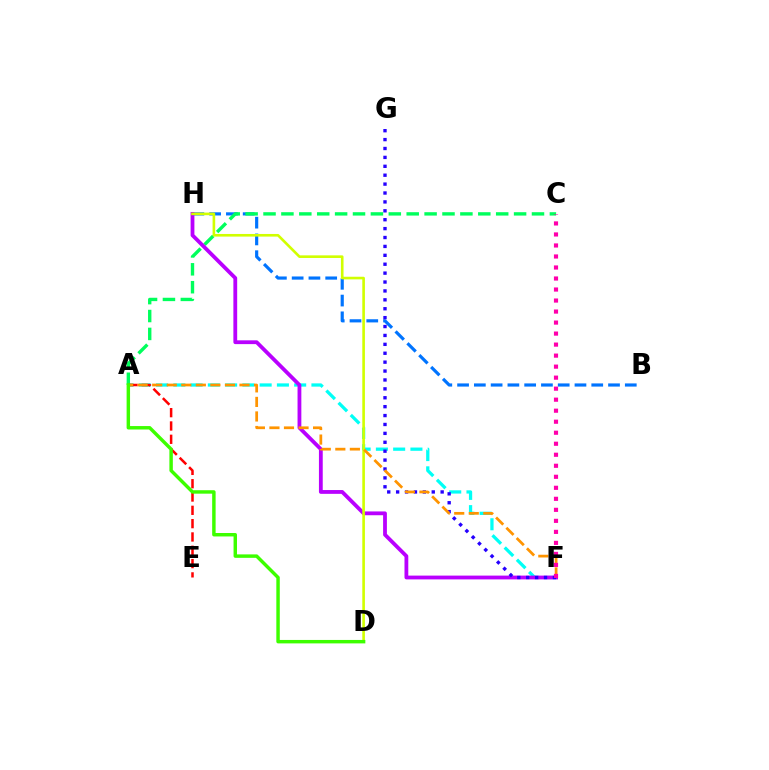{('B', 'H'): [{'color': '#0074ff', 'line_style': 'dashed', 'thickness': 2.28}], ('A', 'F'): [{'color': '#00fff6', 'line_style': 'dashed', 'thickness': 2.35}, {'color': '#ff9400', 'line_style': 'dashed', 'thickness': 1.98}], ('A', 'C'): [{'color': '#00ff5c', 'line_style': 'dashed', 'thickness': 2.43}], ('F', 'H'): [{'color': '#b900ff', 'line_style': 'solid', 'thickness': 2.74}], ('A', 'E'): [{'color': '#ff0000', 'line_style': 'dashed', 'thickness': 1.81}], ('D', 'H'): [{'color': '#d1ff00', 'line_style': 'solid', 'thickness': 1.89}], ('F', 'G'): [{'color': '#2500ff', 'line_style': 'dotted', 'thickness': 2.42}], ('C', 'F'): [{'color': '#ff00ac', 'line_style': 'dotted', 'thickness': 2.99}], ('A', 'D'): [{'color': '#3dff00', 'line_style': 'solid', 'thickness': 2.48}]}